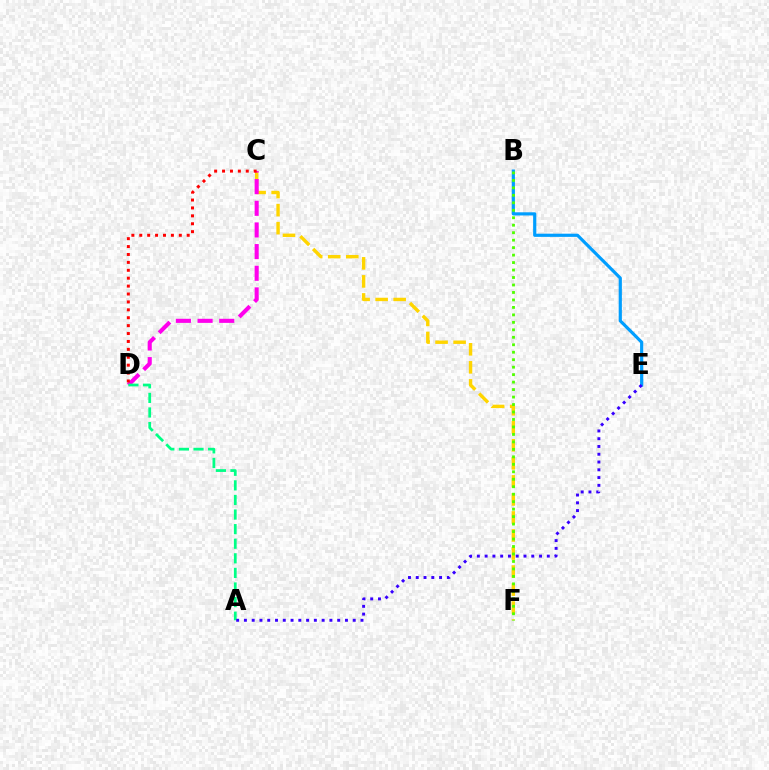{('C', 'F'): [{'color': '#ffd500', 'line_style': 'dashed', 'thickness': 2.45}], ('B', 'E'): [{'color': '#009eff', 'line_style': 'solid', 'thickness': 2.29}], ('B', 'F'): [{'color': '#4fff00', 'line_style': 'dotted', 'thickness': 2.03}], ('C', 'D'): [{'color': '#ff00ed', 'line_style': 'dashed', 'thickness': 2.94}, {'color': '#ff0000', 'line_style': 'dotted', 'thickness': 2.15}], ('A', 'D'): [{'color': '#00ff86', 'line_style': 'dashed', 'thickness': 1.98}], ('A', 'E'): [{'color': '#3700ff', 'line_style': 'dotted', 'thickness': 2.11}]}